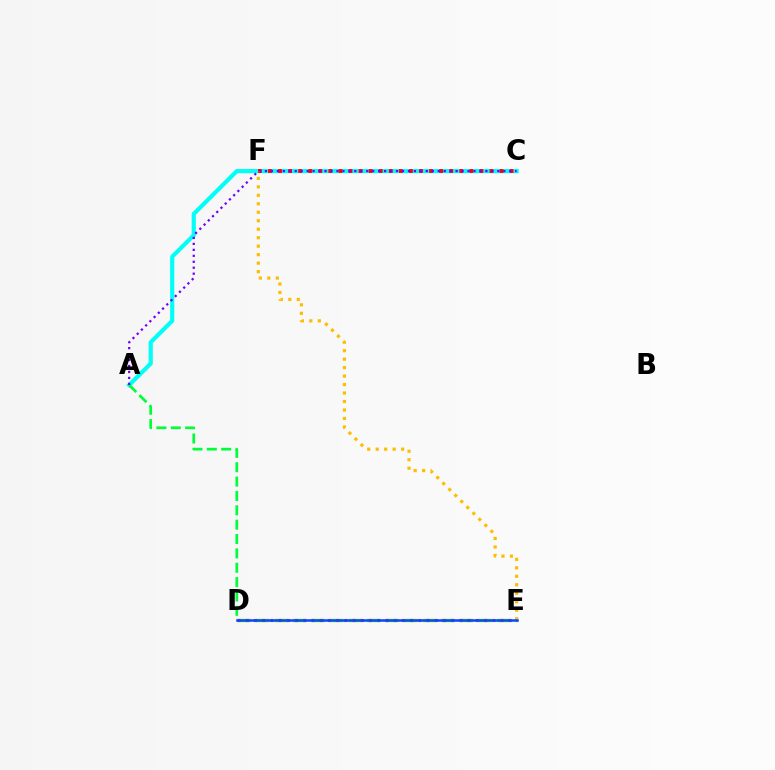{('A', 'C'): [{'color': '#00fff6', 'line_style': 'solid', 'thickness': 2.99}, {'color': '#7200ff', 'line_style': 'dotted', 'thickness': 1.62}], ('D', 'E'): [{'color': '#84ff00', 'line_style': 'dashed', 'thickness': 2.52}, {'color': '#ff00cf', 'line_style': 'dotted', 'thickness': 2.23}, {'color': '#004bff', 'line_style': 'solid', 'thickness': 1.82}], ('C', 'F'): [{'color': '#ff0000', 'line_style': 'dotted', 'thickness': 2.74}], ('A', 'D'): [{'color': '#00ff39', 'line_style': 'dashed', 'thickness': 1.95}], ('E', 'F'): [{'color': '#ffbd00', 'line_style': 'dotted', 'thickness': 2.3}]}